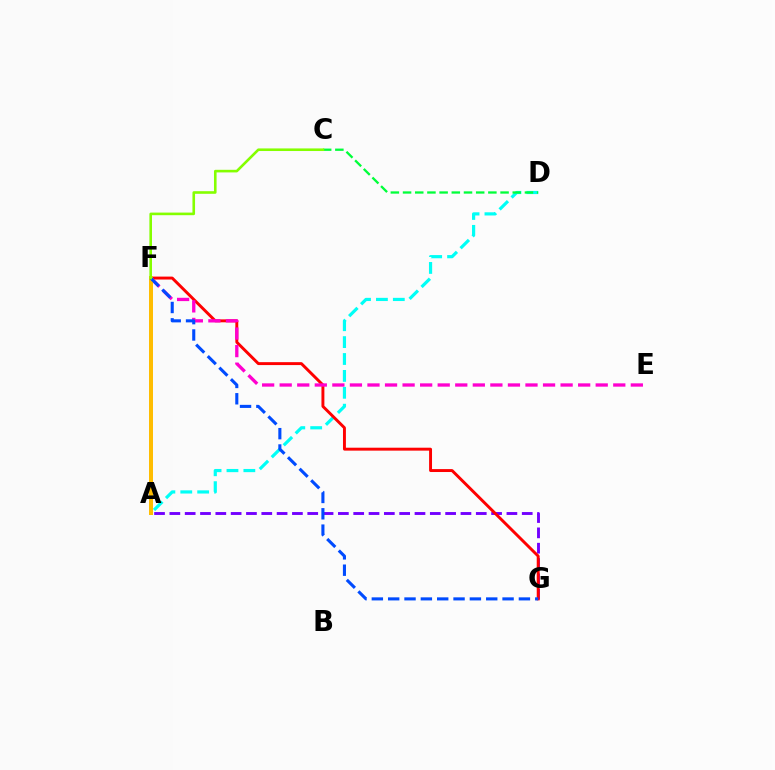{('A', 'D'): [{'color': '#00fff6', 'line_style': 'dashed', 'thickness': 2.29}], ('A', 'G'): [{'color': '#7200ff', 'line_style': 'dashed', 'thickness': 2.08}], ('F', 'G'): [{'color': '#ff0000', 'line_style': 'solid', 'thickness': 2.11}, {'color': '#004bff', 'line_style': 'dashed', 'thickness': 2.22}], ('E', 'F'): [{'color': '#ff00cf', 'line_style': 'dashed', 'thickness': 2.39}], ('C', 'D'): [{'color': '#00ff39', 'line_style': 'dashed', 'thickness': 1.66}], ('A', 'F'): [{'color': '#ffbd00', 'line_style': 'solid', 'thickness': 2.87}], ('C', 'F'): [{'color': '#84ff00', 'line_style': 'solid', 'thickness': 1.87}]}